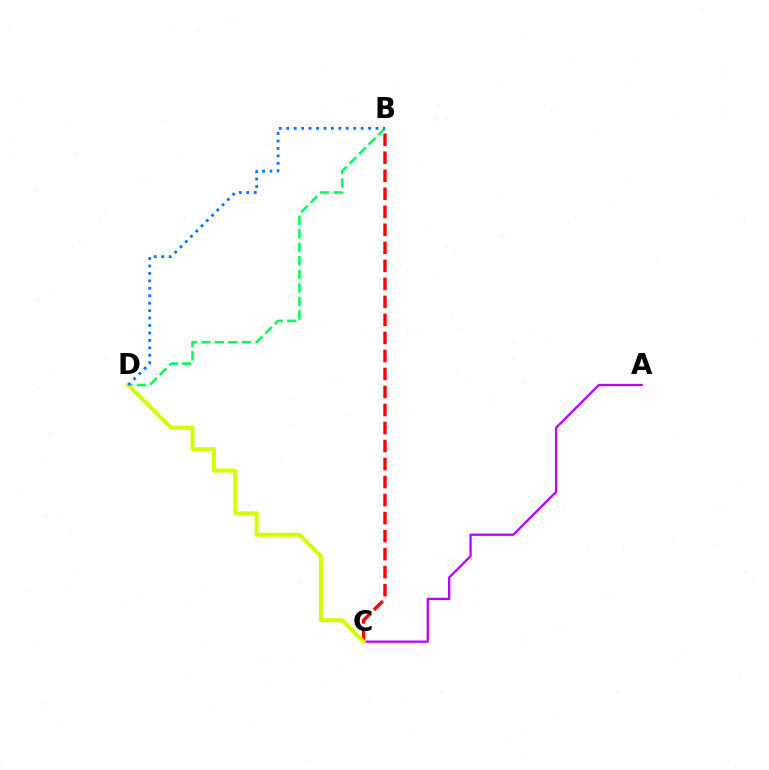{('A', 'C'): [{'color': '#b900ff', 'line_style': 'solid', 'thickness': 1.64}], ('B', 'C'): [{'color': '#ff0000', 'line_style': 'dashed', 'thickness': 2.45}], ('B', 'D'): [{'color': '#00ff5c', 'line_style': 'dashed', 'thickness': 1.84}, {'color': '#0074ff', 'line_style': 'dotted', 'thickness': 2.02}], ('C', 'D'): [{'color': '#d1ff00', 'line_style': 'solid', 'thickness': 2.88}]}